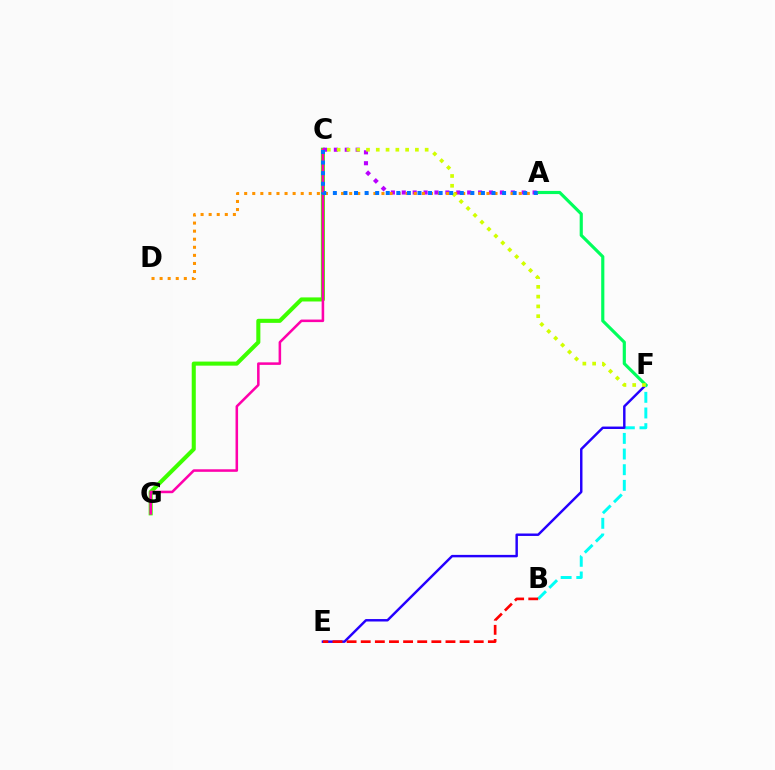{('C', 'G'): [{'color': '#3dff00', 'line_style': 'solid', 'thickness': 2.93}, {'color': '#ff00ac', 'line_style': 'solid', 'thickness': 1.83}], ('B', 'F'): [{'color': '#00fff6', 'line_style': 'dashed', 'thickness': 2.13}], ('E', 'F'): [{'color': '#2500ff', 'line_style': 'solid', 'thickness': 1.76}], ('A', 'C'): [{'color': '#b900ff', 'line_style': 'dotted', 'thickness': 2.96}, {'color': '#0074ff', 'line_style': 'dotted', 'thickness': 2.87}], ('A', 'F'): [{'color': '#00ff5c', 'line_style': 'solid', 'thickness': 2.27}], ('B', 'E'): [{'color': '#ff0000', 'line_style': 'dashed', 'thickness': 1.92}], ('A', 'D'): [{'color': '#ff9400', 'line_style': 'dotted', 'thickness': 2.19}], ('C', 'F'): [{'color': '#d1ff00', 'line_style': 'dotted', 'thickness': 2.66}]}